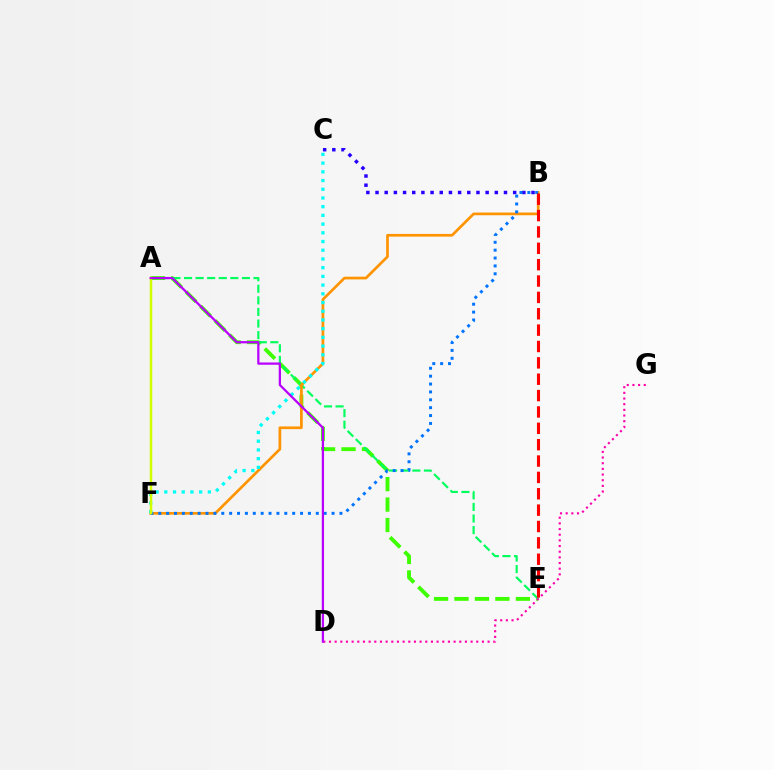{('A', 'E'): [{'color': '#3dff00', 'line_style': 'dashed', 'thickness': 2.78}, {'color': '#00ff5c', 'line_style': 'dashed', 'thickness': 1.57}], ('B', 'F'): [{'color': '#ff9400', 'line_style': 'solid', 'thickness': 1.95}, {'color': '#0074ff', 'line_style': 'dotted', 'thickness': 2.14}], ('B', 'C'): [{'color': '#2500ff', 'line_style': 'dotted', 'thickness': 2.49}], ('D', 'G'): [{'color': '#ff00ac', 'line_style': 'dotted', 'thickness': 1.54}], ('B', 'E'): [{'color': '#ff0000', 'line_style': 'dashed', 'thickness': 2.22}], ('C', 'F'): [{'color': '#00fff6', 'line_style': 'dotted', 'thickness': 2.37}], ('A', 'F'): [{'color': '#d1ff00', 'line_style': 'solid', 'thickness': 1.79}], ('A', 'D'): [{'color': '#b900ff', 'line_style': 'solid', 'thickness': 1.63}]}